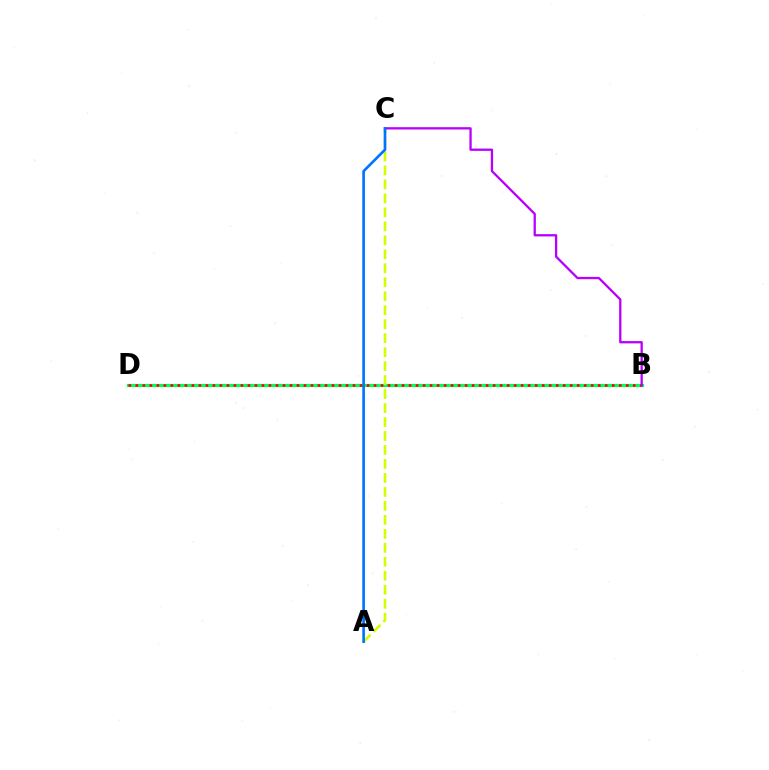{('B', 'D'): [{'color': '#00ff5c', 'line_style': 'solid', 'thickness': 2.32}, {'color': '#ff0000', 'line_style': 'dotted', 'thickness': 1.9}], ('A', 'C'): [{'color': '#d1ff00', 'line_style': 'dashed', 'thickness': 1.9}, {'color': '#0074ff', 'line_style': 'solid', 'thickness': 1.9}], ('B', 'C'): [{'color': '#b900ff', 'line_style': 'solid', 'thickness': 1.66}]}